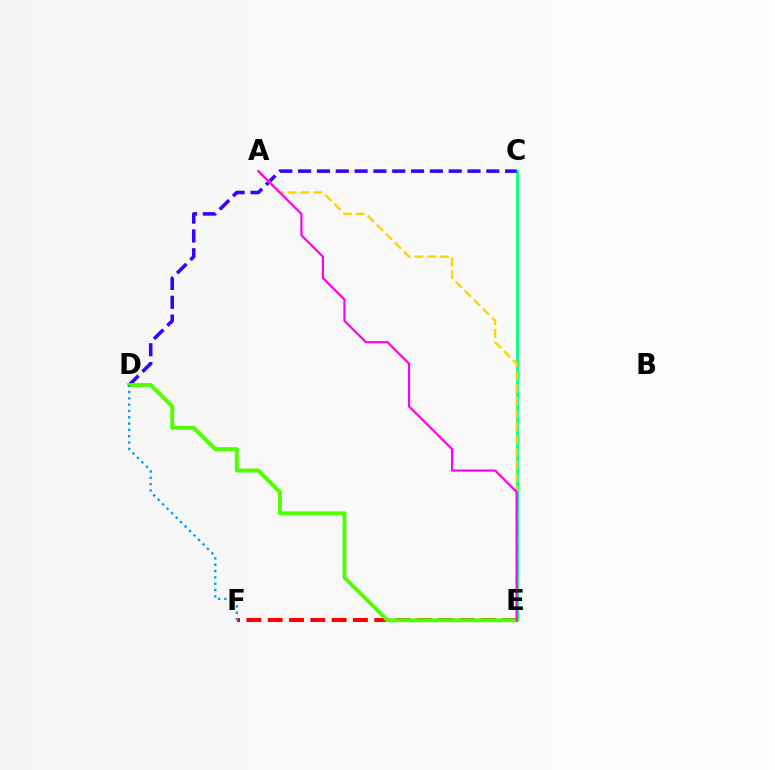{('C', 'E'): [{'color': '#00ff86', 'line_style': 'solid', 'thickness': 2.04}], ('C', 'D'): [{'color': '#3700ff', 'line_style': 'dashed', 'thickness': 2.56}], ('E', 'F'): [{'color': '#ff0000', 'line_style': 'dashed', 'thickness': 2.89}], ('A', 'E'): [{'color': '#ffd500', 'line_style': 'dashed', 'thickness': 1.73}, {'color': '#ff00ed', 'line_style': 'solid', 'thickness': 1.58}], ('D', 'E'): [{'color': '#4fff00', 'line_style': 'solid', 'thickness': 2.82}], ('D', 'F'): [{'color': '#009eff', 'line_style': 'dotted', 'thickness': 1.72}]}